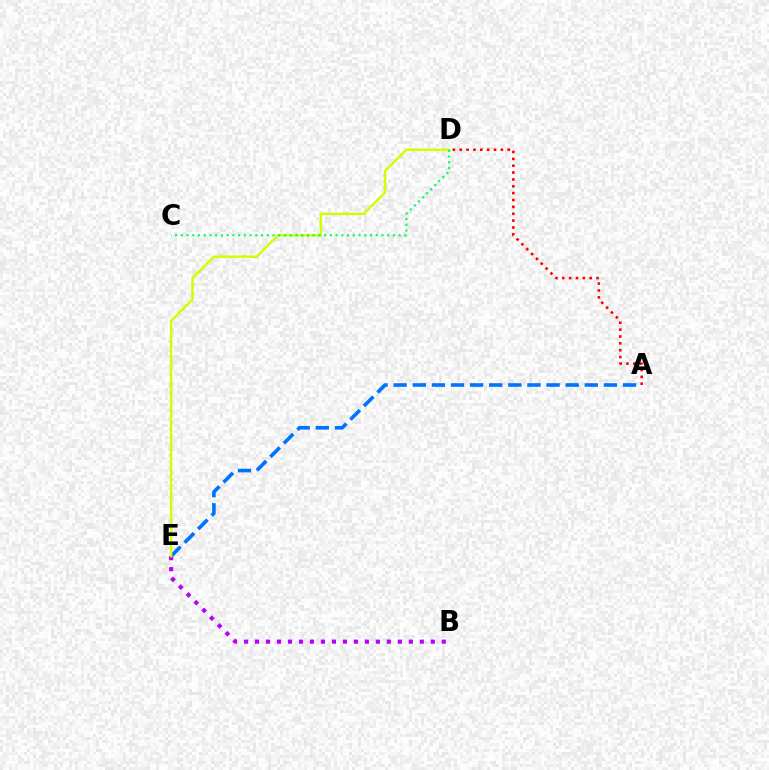{('B', 'E'): [{'color': '#b900ff', 'line_style': 'dotted', 'thickness': 2.98}], ('A', 'E'): [{'color': '#0074ff', 'line_style': 'dashed', 'thickness': 2.6}], ('A', 'D'): [{'color': '#ff0000', 'line_style': 'dotted', 'thickness': 1.86}], ('D', 'E'): [{'color': '#d1ff00', 'line_style': 'solid', 'thickness': 1.75}], ('C', 'D'): [{'color': '#00ff5c', 'line_style': 'dotted', 'thickness': 1.56}]}